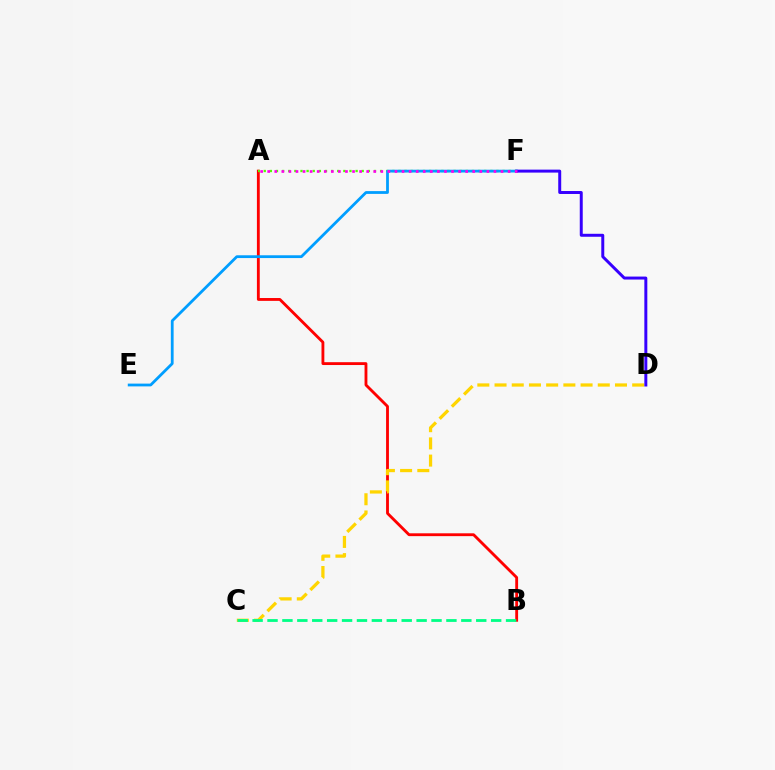{('A', 'B'): [{'color': '#ff0000', 'line_style': 'solid', 'thickness': 2.05}], ('C', 'D'): [{'color': '#ffd500', 'line_style': 'dashed', 'thickness': 2.34}], ('A', 'F'): [{'color': '#4fff00', 'line_style': 'dotted', 'thickness': 1.66}, {'color': '#ff00ed', 'line_style': 'dotted', 'thickness': 1.92}], ('E', 'F'): [{'color': '#009eff', 'line_style': 'solid', 'thickness': 2.0}], ('D', 'F'): [{'color': '#3700ff', 'line_style': 'solid', 'thickness': 2.14}], ('B', 'C'): [{'color': '#00ff86', 'line_style': 'dashed', 'thickness': 2.03}]}